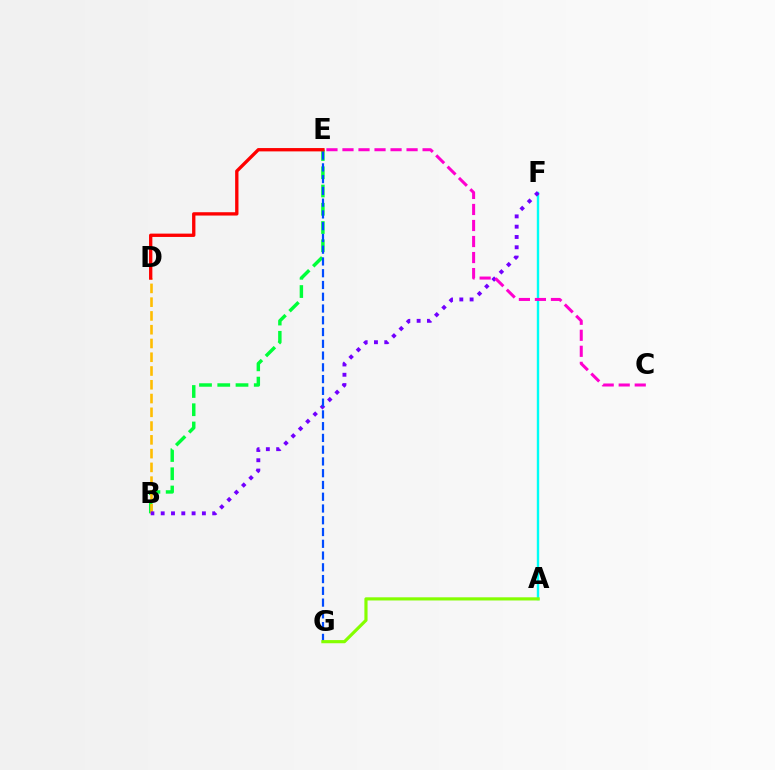{('A', 'F'): [{'color': '#00fff6', 'line_style': 'solid', 'thickness': 1.73}], ('B', 'E'): [{'color': '#00ff39', 'line_style': 'dashed', 'thickness': 2.48}], ('B', 'D'): [{'color': '#ffbd00', 'line_style': 'dashed', 'thickness': 1.87}], ('B', 'F'): [{'color': '#7200ff', 'line_style': 'dotted', 'thickness': 2.8}], ('E', 'G'): [{'color': '#004bff', 'line_style': 'dashed', 'thickness': 1.6}], ('D', 'E'): [{'color': '#ff0000', 'line_style': 'solid', 'thickness': 2.4}], ('A', 'G'): [{'color': '#84ff00', 'line_style': 'solid', 'thickness': 2.28}], ('C', 'E'): [{'color': '#ff00cf', 'line_style': 'dashed', 'thickness': 2.18}]}